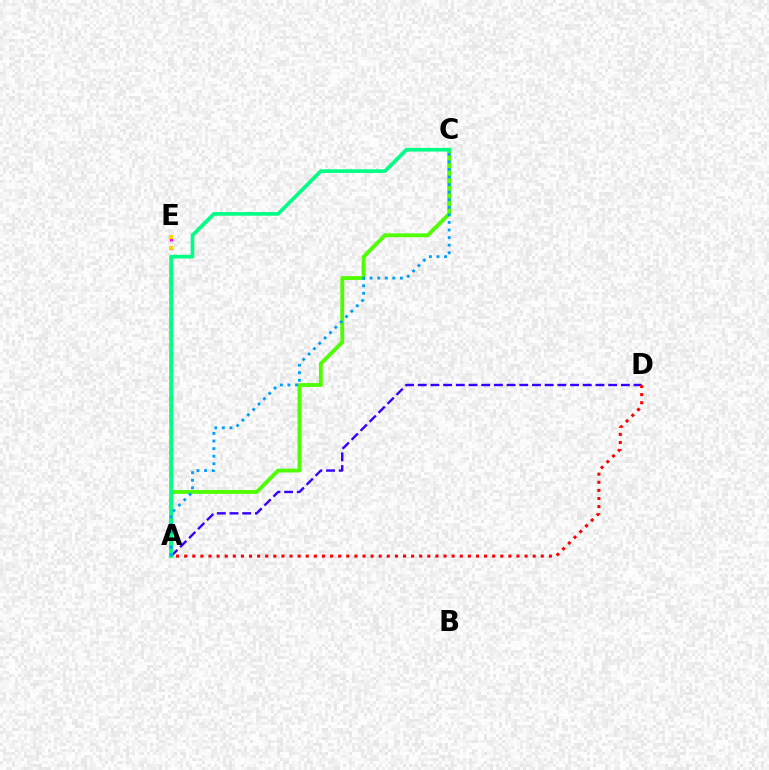{('A', 'C'): [{'color': '#4fff00', 'line_style': 'solid', 'thickness': 2.75}, {'color': '#00ff86', 'line_style': 'solid', 'thickness': 2.63}, {'color': '#009eff', 'line_style': 'dotted', 'thickness': 2.06}], ('A', 'D'): [{'color': '#3700ff', 'line_style': 'dashed', 'thickness': 1.72}, {'color': '#ff0000', 'line_style': 'dotted', 'thickness': 2.2}], ('A', 'E'): [{'color': '#ff00ed', 'line_style': 'dotted', 'thickness': 2.38}, {'color': '#ffd500', 'line_style': 'dotted', 'thickness': 2.94}]}